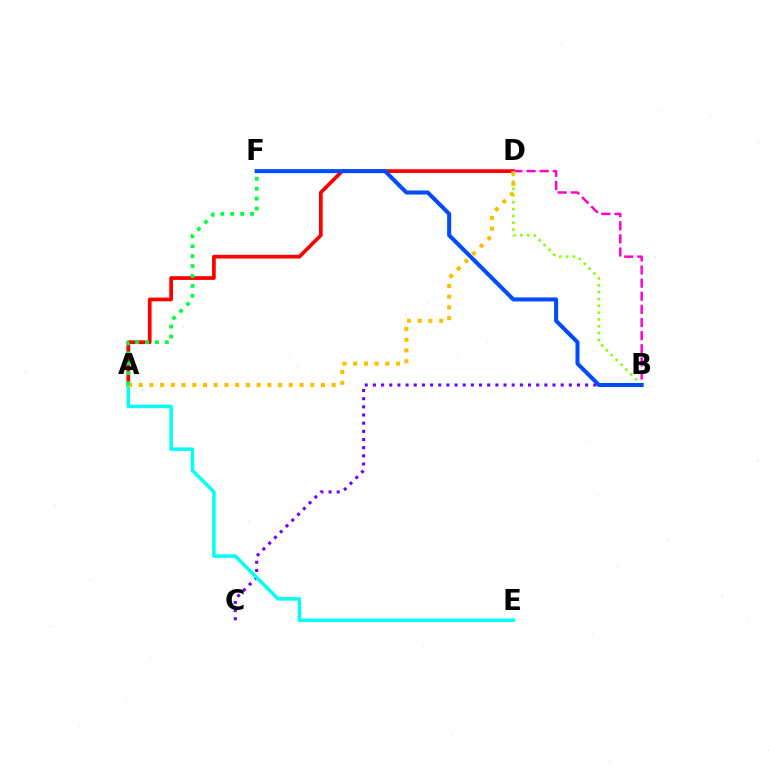{('B', 'C'): [{'color': '#7200ff', 'line_style': 'dotted', 'thickness': 2.22}], ('B', 'D'): [{'color': '#84ff00', 'line_style': 'dotted', 'thickness': 1.86}, {'color': '#ff00cf', 'line_style': 'dashed', 'thickness': 1.78}], ('A', 'D'): [{'color': '#ff0000', 'line_style': 'solid', 'thickness': 2.67}, {'color': '#ffbd00', 'line_style': 'dotted', 'thickness': 2.91}], ('A', 'E'): [{'color': '#00fff6', 'line_style': 'solid', 'thickness': 2.51}], ('B', 'F'): [{'color': '#004bff', 'line_style': 'solid', 'thickness': 2.91}], ('A', 'F'): [{'color': '#00ff39', 'line_style': 'dotted', 'thickness': 2.7}]}